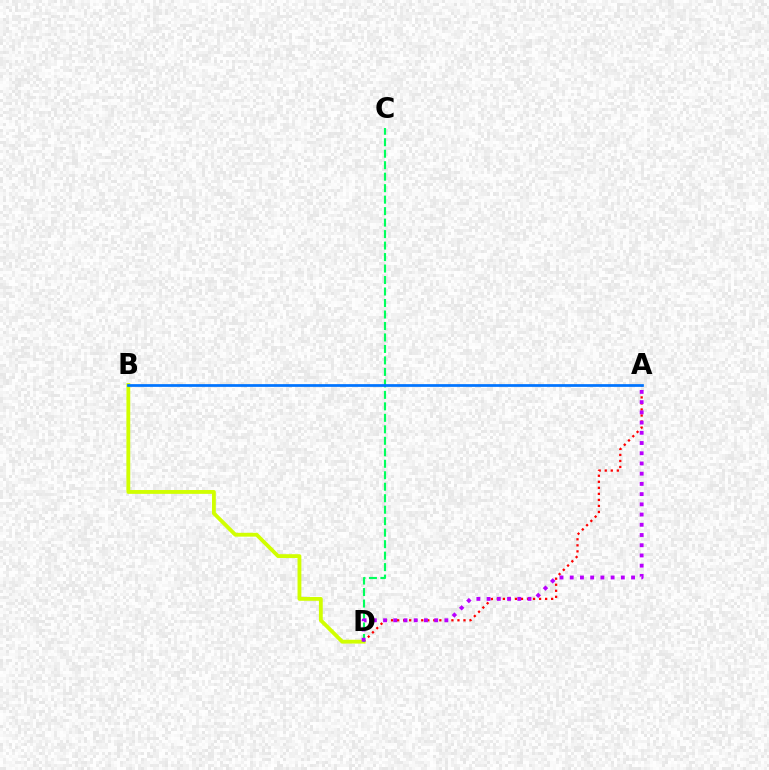{('A', 'D'): [{'color': '#ff0000', 'line_style': 'dotted', 'thickness': 1.64}, {'color': '#b900ff', 'line_style': 'dotted', 'thickness': 2.78}], ('B', 'D'): [{'color': '#d1ff00', 'line_style': 'solid', 'thickness': 2.75}], ('C', 'D'): [{'color': '#00ff5c', 'line_style': 'dashed', 'thickness': 1.56}], ('A', 'B'): [{'color': '#0074ff', 'line_style': 'solid', 'thickness': 1.97}]}